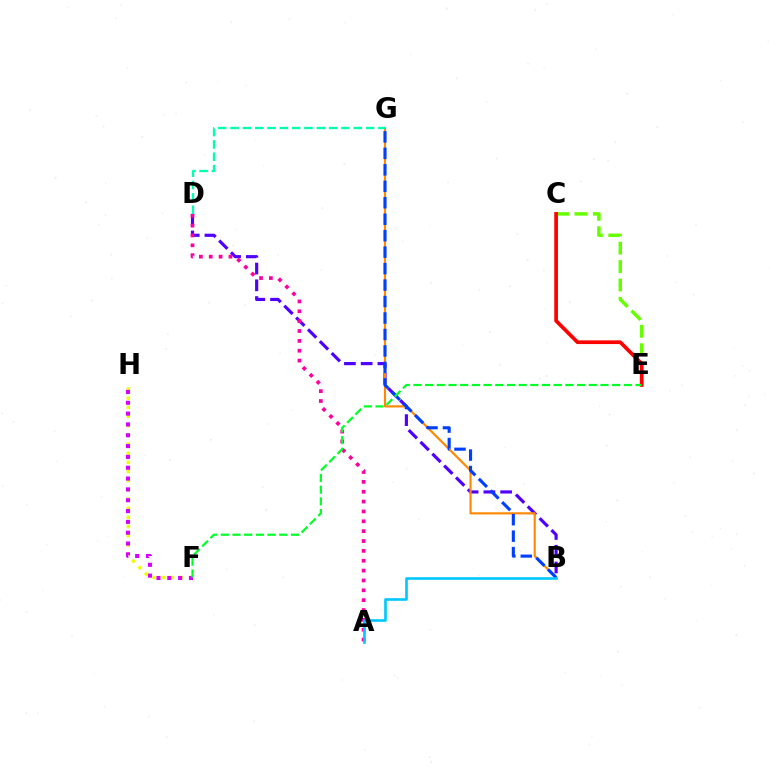{('B', 'D'): [{'color': '#4f00ff', 'line_style': 'dashed', 'thickness': 2.27}], ('B', 'G'): [{'color': '#ff8800', 'line_style': 'solid', 'thickness': 1.54}, {'color': '#003fff', 'line_style': 'dashed', 'thickness': 2.24}], ('C', 'E'): [{'color': '#66ff00', 'line_style': 'dashed', 'thickness': 2.5}, {'color': '#ff0000', 'line_style': 'solid', 'thickness': 2.67}], ('F', 'H'): [{'color': '#eeff00', 'line_style': 'dotted', 'thickness': 2.49}, {'color': '#d600ff', 'line_style': 'dotted', 'thickness': 2.94}], ('A', 'D'): [{'color': '#ff00a0', 'line_style': 'dotted', 'thickness': 2.68}], ('D', 'G'): [{'color': '#00ffaf', 'line_style': 'dashed', 'thickness': 1.67}], ('A', 'B'): [{'color': '#00c7ff', 'line_style': 'solid', 'thickness': 1.9}], ('E', 'F'): [{'color': '#00ff27', 'line_style': 'dashed', 'thickness': 1.59}]}